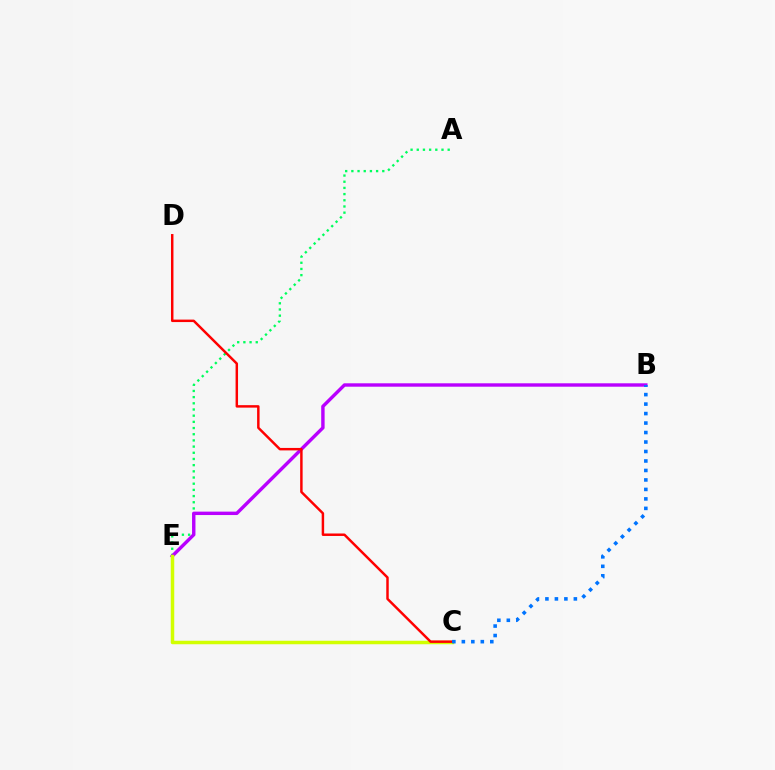{('A', 'E'): [{'color': '#00ff5c', 'line_style': 'dotted', 'thickness': 1.68}], ('B', 'E'): [{'color': '#b900ff', 'line_style': 'solid', 'thickness': 2.45}], ('C', 'E'): [{'color': '#d1ff00', 'line_style': 'solid', 'thickness': 2.51}], ('C', 'D'): [{'color': '#ff0000', 'line_style': 'solid', 'thickness': 1.78}], ('B', 'C'): [{'color': '#0074ff', 'line_style': 'dotted', 'thickness': 2.58}]}